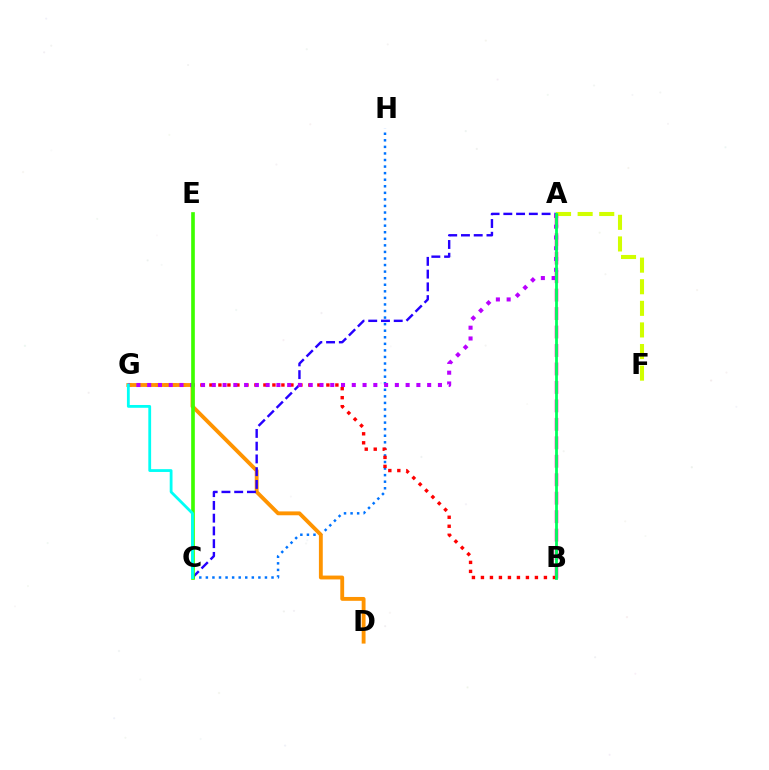{('C', 'H'): [{'color': '#0074ff', 'line_style': 'dotted', 'thickness': 1.78}], ('A', 'B'): [{'color': '#ff00ac', 'line_style': 'dashed', 'thickness': 2.51}, {'color': '#00ff5c', 'line_style': 'solid', 'thickness': 2.01}], ('B', 'G'): [{'color': '#ff0000', 'line_style': 'dotted', 'thickness': 2.44}], ('A', 'F'): [{'color': '#d1ff00', 'line_style': 'dashed', 'thickness': 2.93}], ('D', 'G'): [{'color': '#ff9400', 'line_style': 'solid', 'thickness': 2.77}], ('A', 'C'): [{'color': '#2500ff', 'line_style': 'dashed', 'thickness': 1.73}], ('A', 'G'): [{'color': '#b900ff', 'line_style': 'dotted', 'thickness': 2.93}], ('C', 'E'): [{'color': '#3dff00', 'line_style': 'solid', 'thickness': 2.63}], ('C', 'G'): [{'color': '#00fff6', 'line_style': 'solid', 'thickness': 2.02}]}